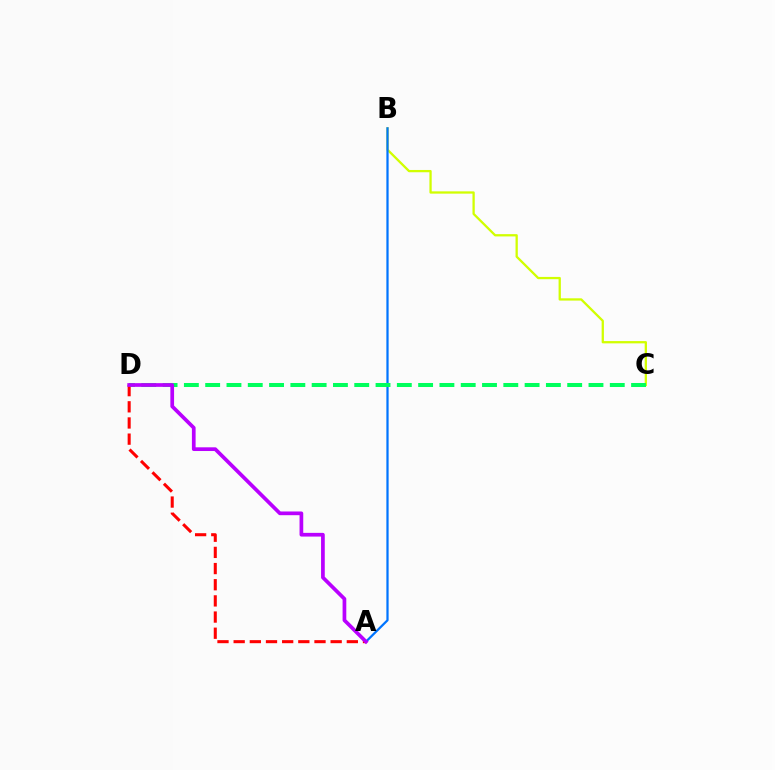{('B', 'C'): [{'color': '#d1ff00', 'line_style': 'solid', 'thickness': 1.64}], ('A', 'B'): [{'color': '#0074ff', 'line_style': 'solid', 'thickness': 1.61}], ('C', 'D'): [{'color': '#00ff5c', 'line_style': 'dashed', 'thickness': 2.89}], ('A', 'D'): [{'color': '#ff0000', 'line_style': 'dashed', 'thickness': 2.2}, {'color': '#b900ff', 'line_style': 'solid', 'thickness': 2.67}]}